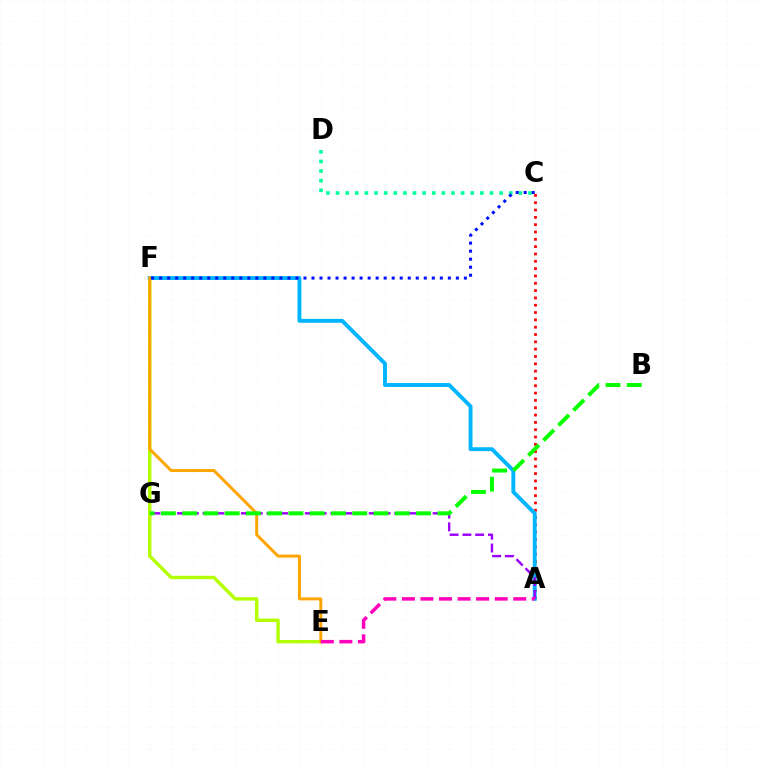{('E', 'F'): [{'color': '#b3ff00', 'line_style': 'solid', 'thickness': 2.47}, {'color': '#ffa500', 'line_style': 'solid', 'thickness': 2.15}], ('A', 'C'): [{'color': '#ff0000', 'line_style': 'dotted', 'thickness': 1.99}], ('C', 'D'): [{'color': '#00ff9d', 'line_style': 'dotted', 'thickness': 2.61}], ('A', 'F'): [{'color': '#00b5ff', 'line_style': 'solid', 'thickness': 2.81}], ('C', 'F'): [{'color': '#0010ff', 'line_style': 'dotted', 'thickness': 2.18}], ('A', 'G'): [{'color': '#9b00ff', 'line_style': 'dashed', 'thickness': 1.74}], ('B', 'G'): [{'color': '#08ff00', 'line_style': 'dashed', 'thickness': 2.89}], ('A', 'E'): [{'color': '#ff00bd', 'line_style': 'dashed', 'thickness': 2.52}]}